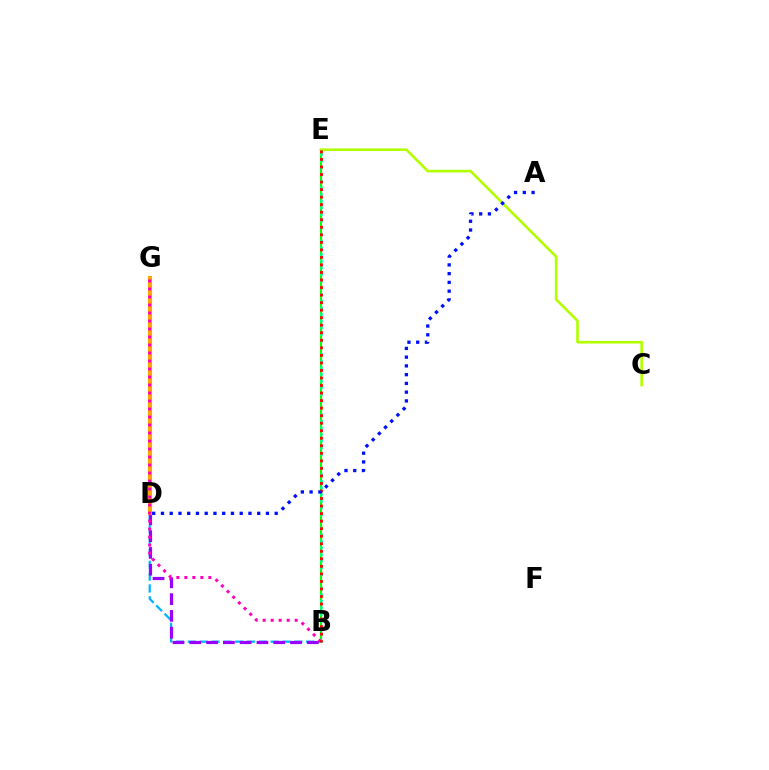{('B', 'D'): [{'color': '#00b5ff', 'line_style': 'dashed', 'thickness': 1.61}, {'color': '#9b00ff', 'line_style': 'dashed', 'thickness': 2.28}], ('B', 'E'): [{'color': '#08ff00', 'line_style': 'solid', 'thickness': 1.55}, {'color': '#00ff9d', 'line_style': 'dotted', 'thickness': 1.81}, {'color': '#ff0000', 'line_style': 'dotted', 'thickness': 2.05}], ('D', 'G'): [{'color': '#ffa500', 'line_style': 'solid', 'thickness': 2.97}], ('C', 'E'): [{'color': '#b3ff00', 'line_style': 'solid', 'thickness': 1.89}], ('B', 'G'): [{'color': '#ff00bd', 'line_style': 'dotted', 'thickness': 2.17}], ('A', 'D'): [{'color': '#0010ff', 'line_style': 'dotted', 'thickness': 2.38}]}